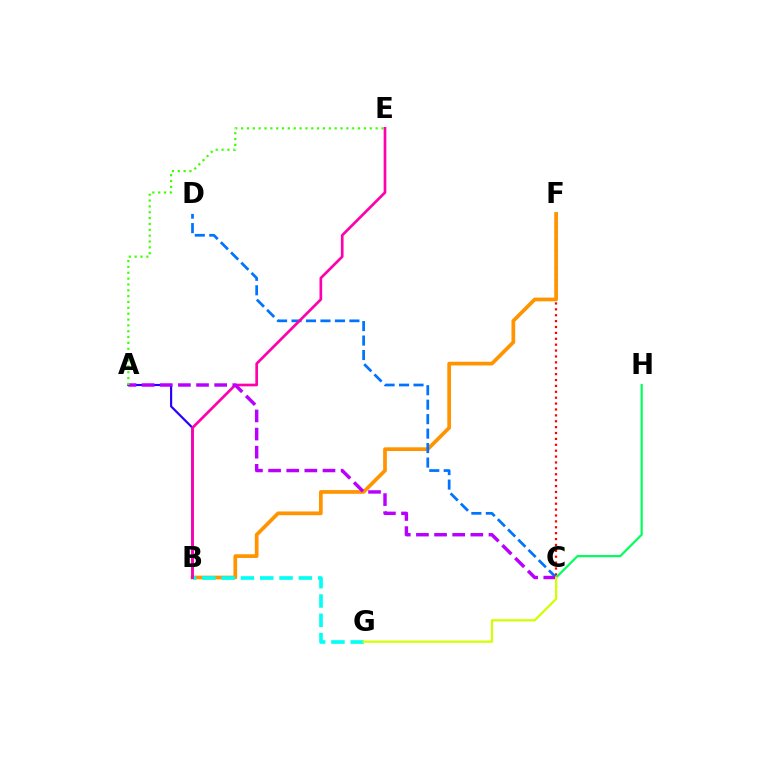{('C', 'F'): [{'color': '#ff0000', 'line_style': 'dotted', 'thickness': 1.6}], ('B', 'F'): [{'color': '#ff9400', 'line_style': 'solid', 'thickness': 2.67}], ('B', 'G'): [{'color': '#00fff6', 'line_style': 'dashed', 'thickness': 2.62}], ('C', 'H'): [{'color': '#00ff5c', 'line_style': 'solid', 'thickness': 1.58}], ('C', 'D'): [{'color': '#0074ff', 'line_style': 'dashed', 'thickness': 1.97}], ('A', 'B'): [{'color': '#2500ff', 'line_style': 'solid', 'thickness': 1.55}], ('B', 'E'): [{'color': '#ff00ac', 'line_style': 'solid', 'thickness': 1.93}], ('A', 'C'): [{'color': '#b900ff', 'line_style': 'dashed', 'thickness': 2.46}], ('C', 'G'): [{'color': '#d1ff00', 'line_style': 'solid', 'thickness': 1.61}], ('A', 'E'): [{'color': '#3dff00', 'line_style': 'dotted', 'thickness': 1.59}]}